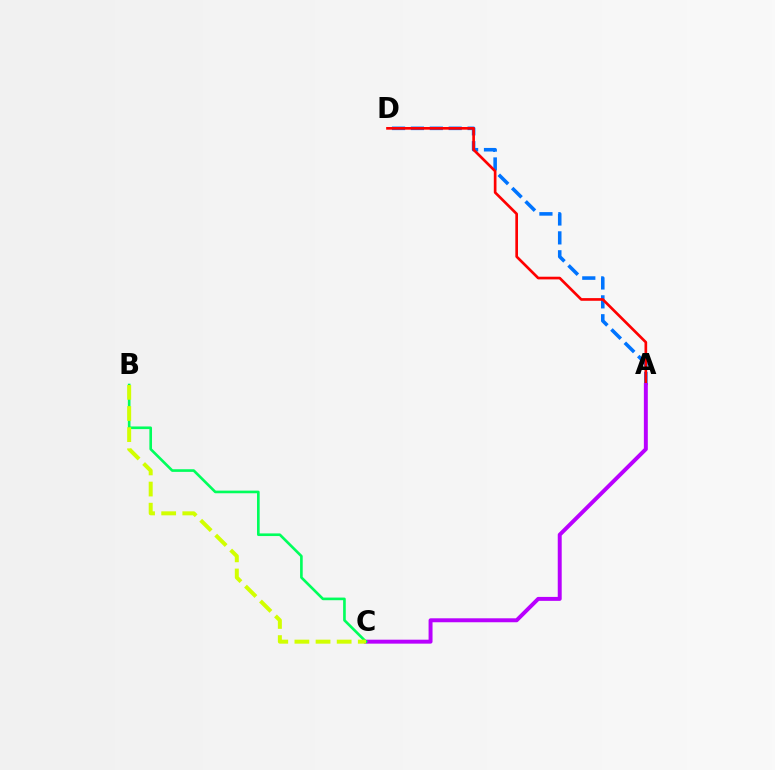{('A', 'D'): [{'color': '#0074ff', 'line_style': 'dashed', 'thickness': 2.57}, {'color': '#ff0000', 'line_style': 'solid', 'thickness': 1.92}], ('A', 'C'): [{'color': '#b900ff', 'line_style': 'solid', 'thickness': 2.85}], ('B', 'C'): [{'color': '#00ff5c', 'line_style': 'solid', 'thickness': 1.9}, {'color': '#d1ff00', 'line_style': 'dashed', 'thickness': 2.87}]}